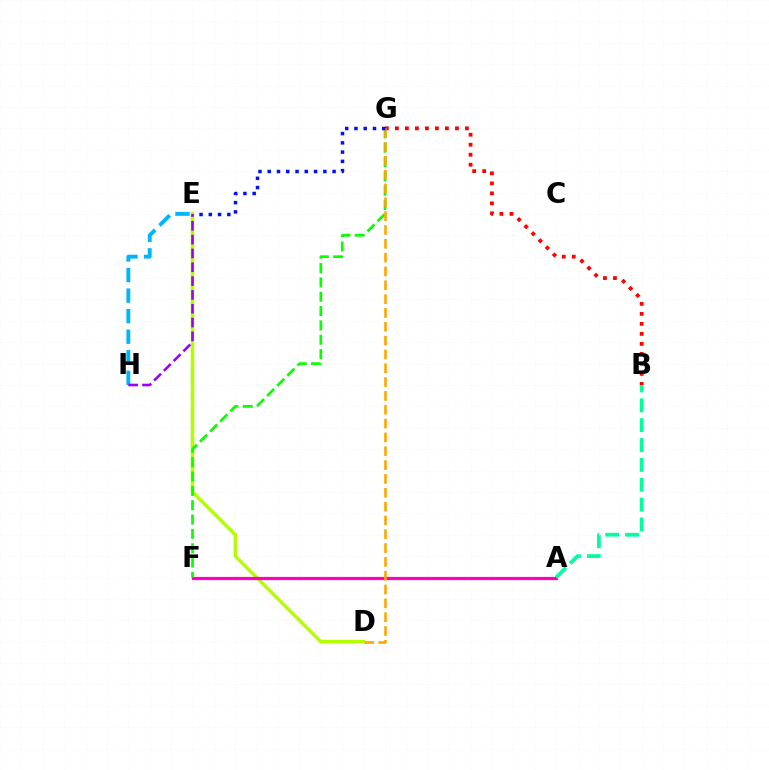{('D', 'E'): [{'color': '#b3ff00', 'line_style': 'solid', 'thickness': 2.53}], ('B', 'G'): [{'color': '#ff0000', 'line_style': 'dotted', 'thickness': 2.72}], ('A', 'F'): [{'color': '#ff00bd', 'line_style': 'solid', 'thickness': 2.32}], ('A', 'B'): [{'color': '#00ff9d', 'line_style': 'dashed', 'thickness': 2.7}], ('F', 'G'): [{'color': '#08ff00', 'line_style': 'dashed', 'thickness': 1.95}], ('D', 'G'): [{'color': '#ffa500', 'line_style': 'dashed', 'thickness': 1.88}], ('E', 'G'): [{'color': '#0010ff', 'line_style': 'dotted', 'thickness': 2.52}], ('E', 'H'): [{'color': '#00b5ff', 'line_style': 'dashed', 'thickness': 2.79}, {'color': '#9b00ff', 'line_style': 'dashed', 'thickness': 1.88}]}